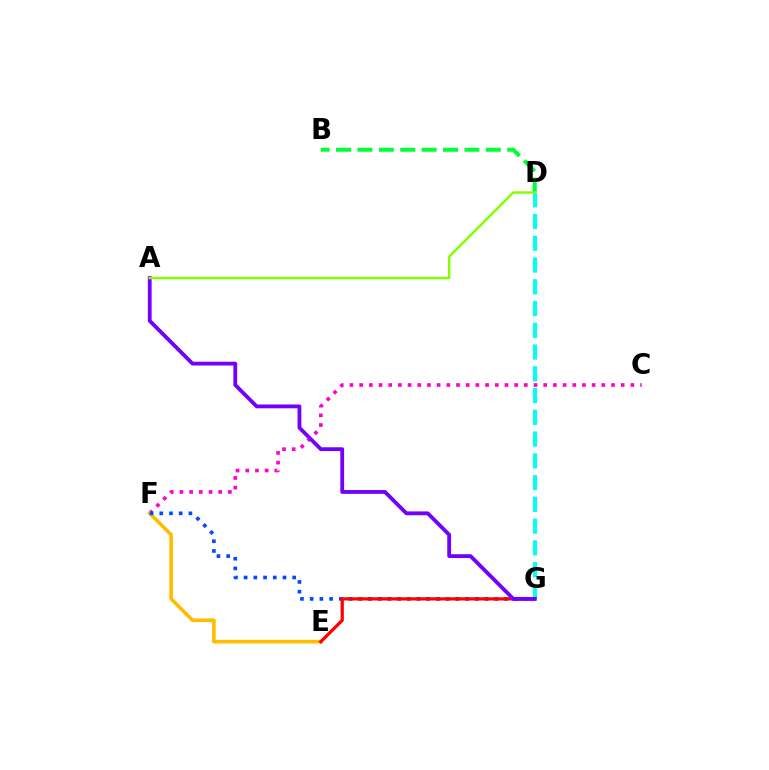{('B', 'D'): [{'color': '#00ff39', 'line_style': 'dashed', 'thickness': 2.91}], ('D', 'G'): [{'color': '#00fff6', 'line_style': 'dashed', 'thickness': 2.96}], ('C', 'F'): [{'color': '#ff00cf', 'line_style': 'dotted', 'thickness': 2.63}], ('E', 'F'): [{'color': '#ffbd00', 'line_style': 'solid', 'thickness': 2.63}], ('F', 'G'): [{'color': '#004bff', 'line_style': 'dotted', 'thickness': 2.64}], ('E', 'G'): [{'color': '#ff0000', 'line_style': 'solid', 'thickness': 2.33}], ('A', 'G'): [{'color': '#7200ff', 'line_style': 'solid', 'thickness': 2.75}], ('A', 'D'): [{'color': '#84ff00', 'line_style': 'solid', 'thickness': 1.75}]}